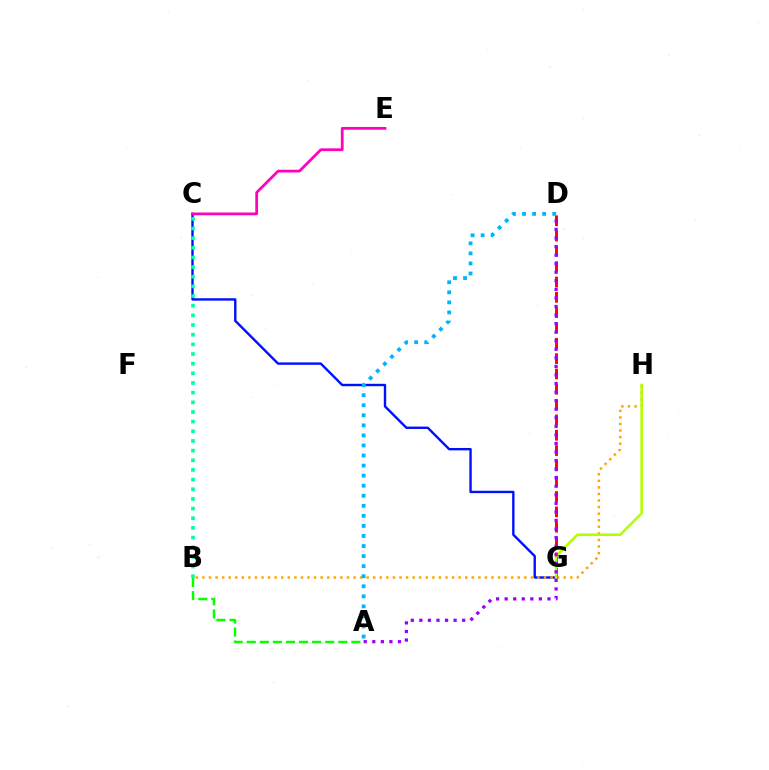{('C', 'G'): [{'color': '#0010ff', 'line_style': 'solid', 'thickness': 1.71}], ('B', 'C'): [{'color': '#00ff9d', 'line_style': 'dotted', 'thickness': 2.62}], ('B', 'H'): [{'color': '#ffa500', 'line_style': 'dotted', 'thickness': 1.79}], ('D', 'G'): [{'color': '#ff0000', 'line_style': 'dashed', 'thickness': 2.08}], ('G', 'H'): [{'color': '#b3ff00', 'line_style': 'solid', 'thickness': 1.87}], ('A', 'D'): [{'color': '#9b00ff', 'line_style': 'dotted', 'thickness': 2.33}, {'color': '#00b5ff', 'line_style': 'dotted', 'thickness': 2.73}], ('C', 'E'): [{'color': '#ff00bd', 'line_style': 'solid', 'thickness': 1.98}], ('A', 'B'): [{'color': '#08ff00', 'line_style': 'dashed', 'thickness': 1.78}]}